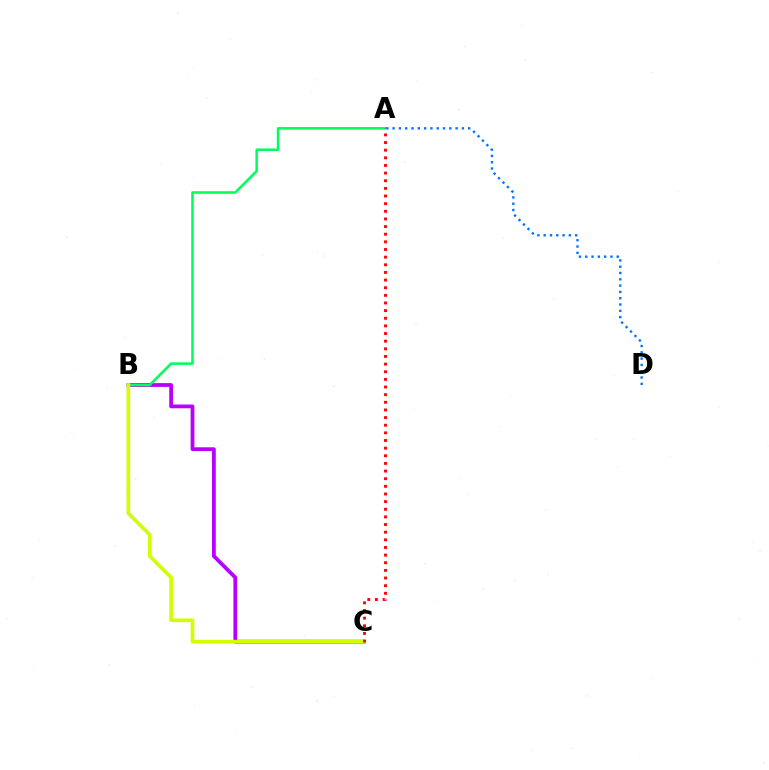{('B', 'C'): [{'color': '#b900ff', 'line_style': 'solid', 'thickness': 2.72}, {'color': '#d1ff00', 'line_style': 'solid', 'thickness': 2.64}], ('A', 'B'): [{'color': '#00ff5c', 'line_style': 'solid', 'thickness': 1.85}], ('A', 'C'): [{'color': '#ff0000', 'line_style': 'dotted', 'thickness': 2.08}], ('A', 'D'): [{'color': '#0074ff', 'line_style': 'dotted', 'thickness': 1.71}]}